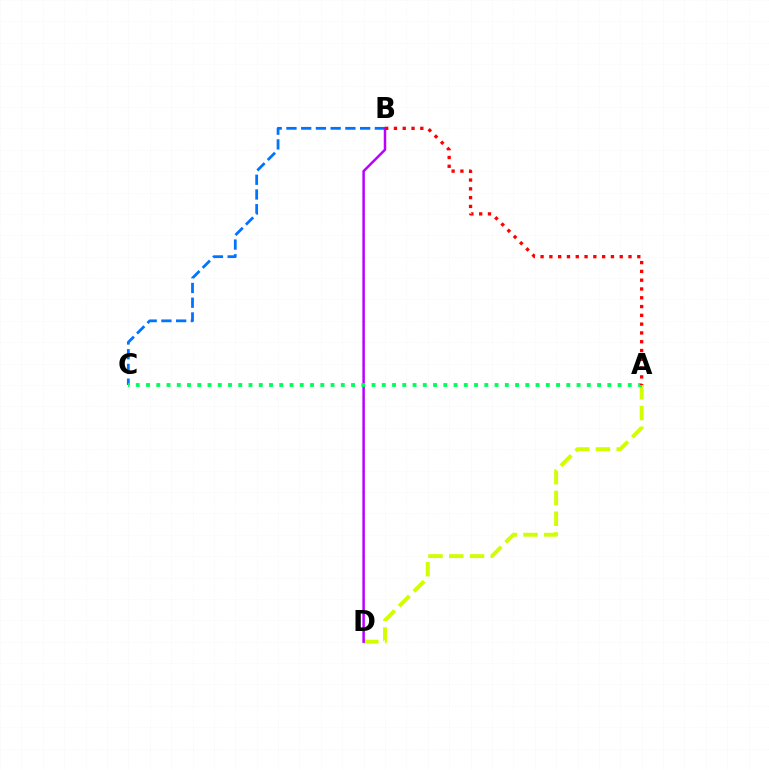{('A', 'D'): [{'color': '#d1ff00', 'line_style': 'dashed', 'thickness': 2.82}], ('B', 'C'): [{'color': '#0074ff', 'line_style': 'dashed', 'thickness': 2.0}], ('B', 'D'): [{'color': '#b900ff', 'line_style': 'solid', 'thickness': 1.8}], ('A', 'C'): [{'color': '#00ff5c', 'line_style': 'dotted', 'thickness': 2.79}], ('A', 'B'): [{'color': '#ff0000', 'line_style': 'dotted', 'thickness': 2.39}]}